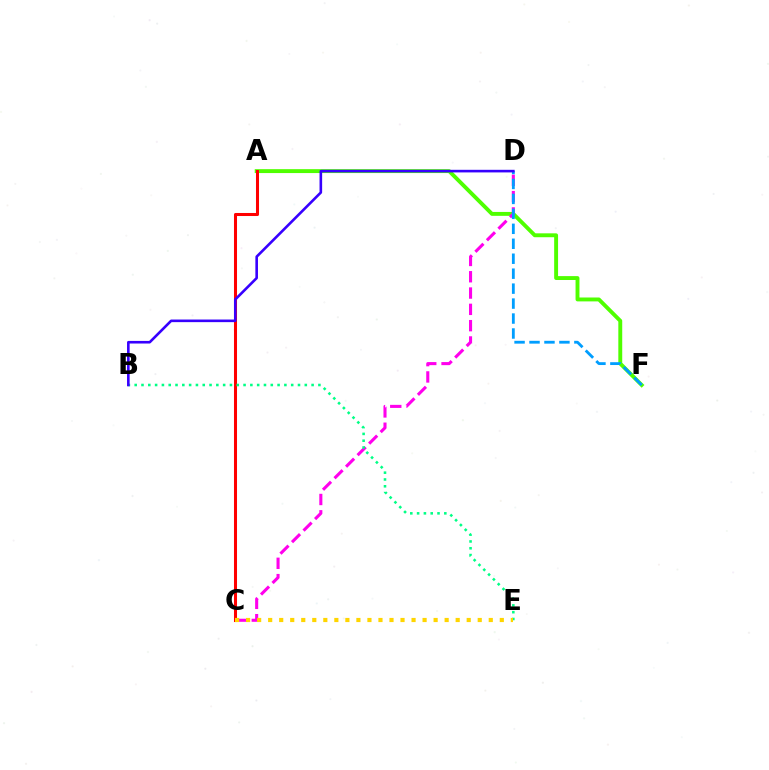{('A', 'F'): [{'color': '#4fff00', 'line_style': 'solid', 'thickness': 2.81}], ('C', 'D'): [{'color': '#ff00ed', 'line_style': 'dashed', 'thickness': 2.22}], ('A', 'C'): [{'color': '#ff0000', 'line_style': 'solid', 'thickness': 2.19}], ('B', 'E'): [{'color': '#00ff86', 'line_style': 'dotted', 'thickness': 1.85}], ('D', 'F'): [{'color': '#009eff', 'line_style': 'dashed', 'thickness': 2.03}], ('B', 'D'): [{'color': '#3700ff', 'line_style': 'solid', 'thickness': 1.88}], ('C', 'E'): [{'color': '#ffd500', 'line_style': 'dotted', 'thickness': 3.0}]}